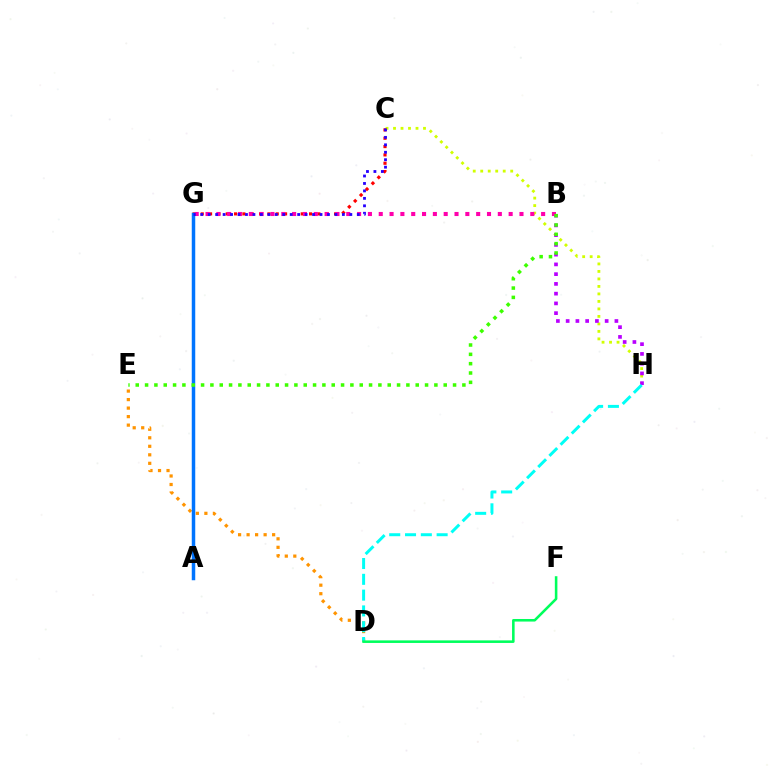{('D', 'E'): [{'color': '#ff9400', 'line_style': 'dotted', 'thickness': 2.31}], ('C', 'H'): [{'color': '#d1ff00', 'line_style': 'dotted', 'thickness': 2.04}], ('B', 'H'): [{'color': '#b900ff', 'line_style': 'dotted', 'thickness': 2.65}], ('D', 'H'): [{'color': '#00fff6', 'line_style': 'dashed', 'thickness': 2.15}], ('C', 'G'): [{'color': '#ff0000', 'line_style': 'dotted', 'thickness': 2.26}, {'color': '#2500ff', 'line_style': 'dotted', 'thickness': 2.03}], ('D', 'F'): [{'color': '#00ff5c', 'line_style': 'solid', 'thickness': 1.85}], ('B', 'G'): [{'color': '#ff00ac', 'line_style': 'dotted', 'thickness': 2.94}], ('A', 'G'): [{'color': '#0074ff', 'line_style': 'solid', 'thickness': 2.51}], ('B', 'E'): [{'color': '#3dff00', 'line_style': 'dotted', 'thickness': 2.54}]}